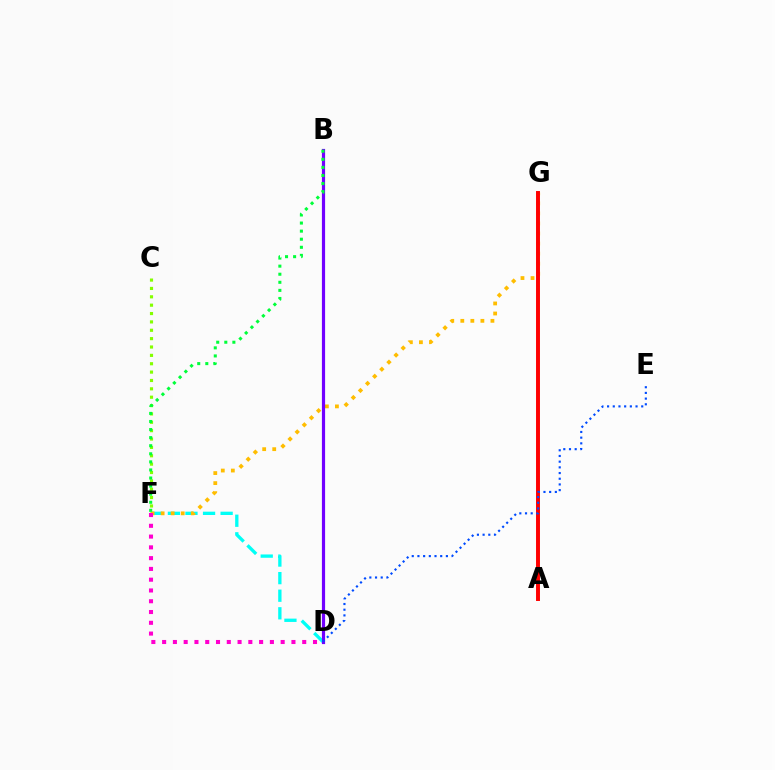{('C', 'F'): [{'color': '#84ff00', 'line_style': 'dotted', 'thickness': 2.27}], ('D', 'F'): [{'color': '#00fff6', 'line_style': 'dashed', 'thickness': 2.39}, {'color': '#ff00cf', 'line_style': 'dotted', 'thickness': 2.93}], ('F', 'G'): [{'color': '#ffbd00', 'line_style': 'dotted', 'thickness': 2.73}], ('A', 'G'): [{'color': '#ff0000', 'line_style': 'solid', 'thickness': 2.84}], ('B', 'D'): [{'color': '#7200ff', 'line_style': 'solid', 'thickness': 2.3}], ('D', 'E'): [{'color': '#004bff', 'line_style': 'dotted', 'thickness': 1.55}], ('B', 'F'): [{'color': '#00ff39', 'line_style': 'dotted', 'thickness': 2.19}]}